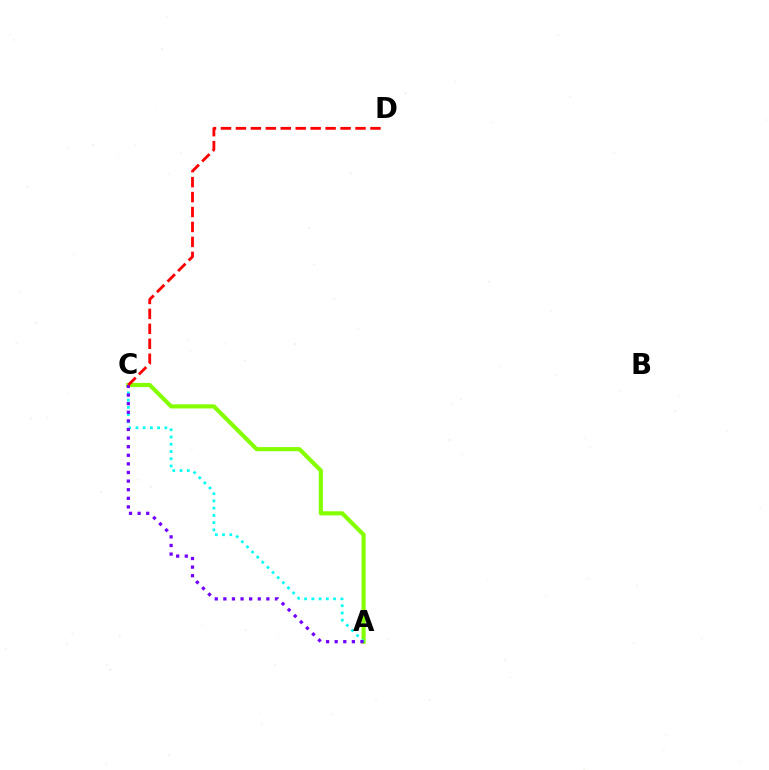{('A', 'C'): [{'color': '#84ff00', 'line_style': 'solid', 'thickness': 2.97}, {'color': '#00fff6', 'line_style': 'dotted', 'thickness': 1.97}, {'color': '#7200ff', 'line_style': 'dotted', 'thickness': 2.34}], ('C', 'D'): [{'color': '#ff0000', 'line_style': 'dashed', 'thickness': 2.03}]}